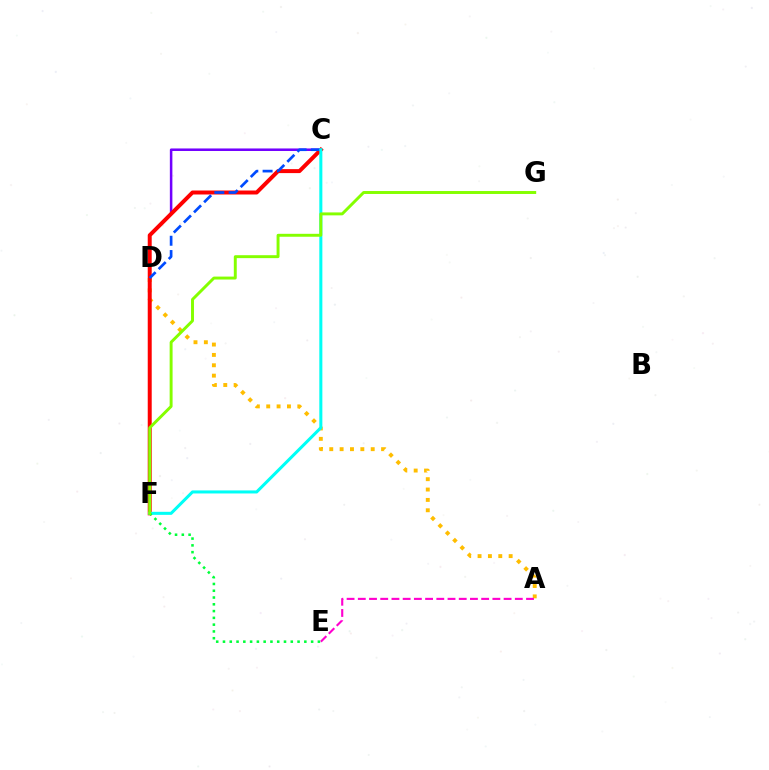{('C', 'D'): [{'color': '#7200ff', 'line_style': 'solid', 'thickness': 1.82}, {'color': '#004bff', 'line_style': 'dashed', 'thickness': 1.94}], ('A', 'D'): [{'color': '#ffbd00', 'line_style': 'dotted', 'thickness': 2.82}], ('C', 'F'): [{'color': '#ff0000', 'line_style': 'solid', 'thickness': 2.86}, {'color': '#00fff6', 'line_style': 'solid', 'thickness': 2.19}], ('A', 'E'): [{'color': '#ff00cf', 'line_style': 'dashed', 'thickness': 1.52}], ('E', 'F'): [{'color': '#00ff39', 'line_style': 'dotted', 'thickness': 1.84}], ('F', 'G'): [{'color': '#84ff00', 'line_style': 'solid', 'thickness': 2.11}]}